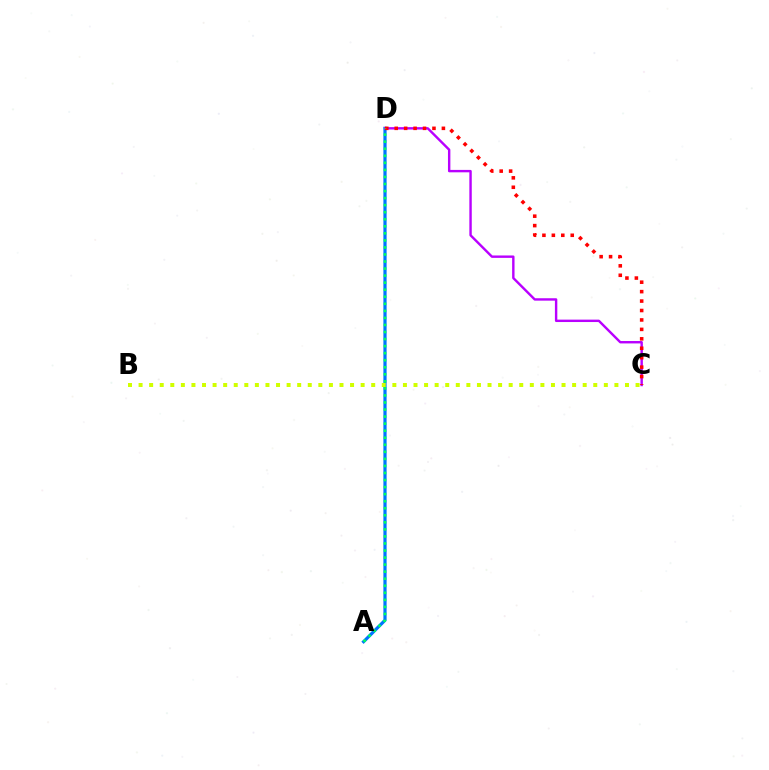{('A', 'D'): [{'color': '#0074ff', 'line_style': 'solid', 'thickness': 2.31}, {'color': '#00ff5c', 'line_style': 'dotted', 'thickness': 1.92}], ('C', 'D'): [{'color': '#b900ff', 'line_style': 'solid', 'thickness': 1.73}, {'color': '#ff0000', 'line_style': 'dotted', 'thickness': 2.56}], ('B', 'C'): [{'color': '#d1ff00', 'line_style': 'dotted', 'thickness': 2.87}]}